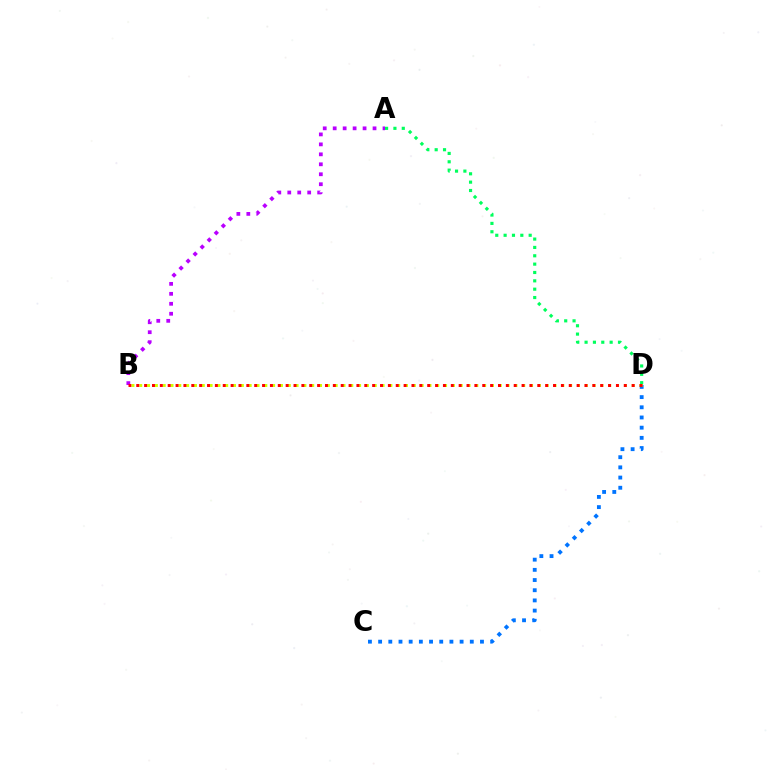{('C', 'D'): [{'color': '#0074ff', 'line_style': 'dotted', 'thickness': 2.77}], ('A', 'B'): [{'color': '#b900ff', 'line_style': 'dotted', 'thickness': 2.71}], ('A', 'D'): [{'color': '#00ff5c', 'line_style': 'dotted', 'thickness': 2.27}], ('B', 'D'): [{'color': '#d1ff00', 'line_style': 'dotted', 'thickness': 2.12}, {'color': '#ff0000', 'line_style': 'dotted', 'thickness': 2.14}]}